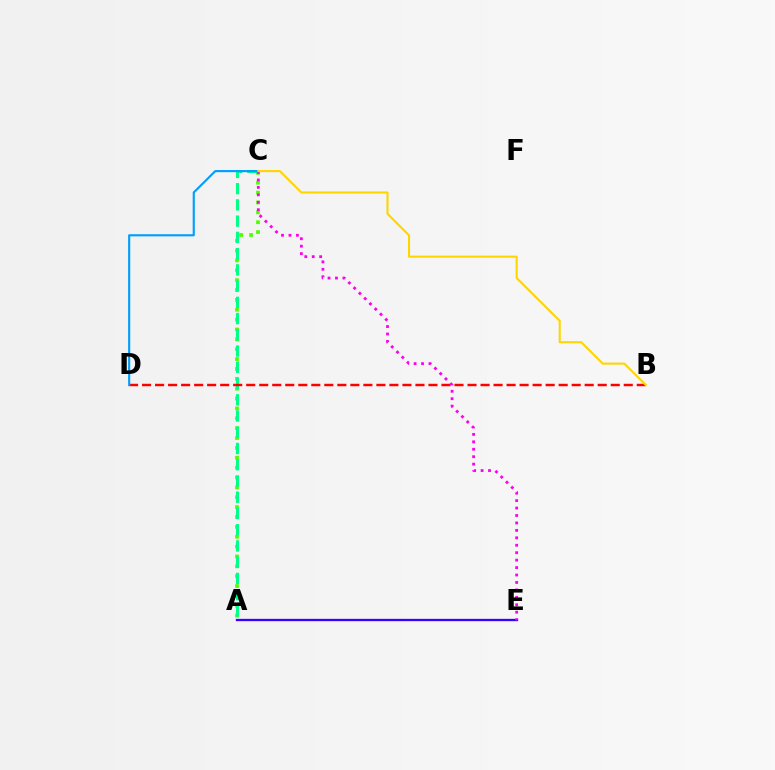{('A', 'E'): [{'color': '#3700ff', 'line_style': 'solid', 'thickness': 1.66}], ('A', 'C'): [{'color': '#4fff00', 'line_style': 'dotted', 'thickness': 2.68}, {'color': '#00ff86', 'line_style': 'dashed', 'thickness': 2.21}], ('B', 'D'): [{'color': '#ff0000', 'line_style': 'dashed', 'thickness': 1.77}], ('C', 'D'): [{'color': '#009eff', 'line_style': 'solid', 'thickness': 1.54}], ('C', 'E'): [{'color': '#ff00ed', 'line_style': 'dotted', 'thickness': 2.02}], ('B', 'C'): [{'color': '#ffd500', 'line_style': 'solid', 'thickness': 1.5}]}